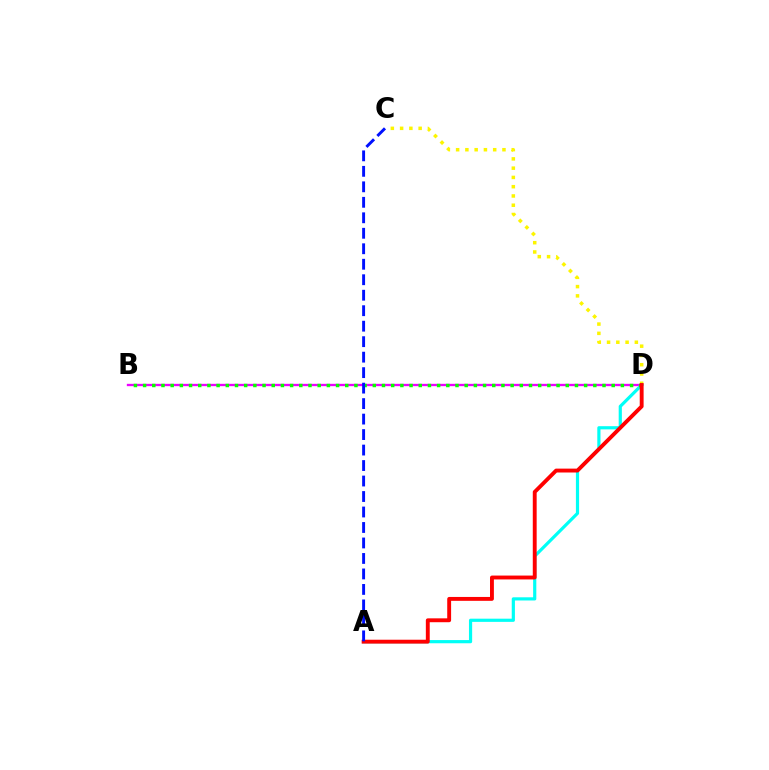{('C', 'D'): [{'color': '#fcf500', 'line_style': 'dotted', 'thickness': 2.52}], ('B', 'D'): [{'color': '#ee00ff', 'line_style': 'solid', 'thickness': 1.69}, {'color': '#08ff00', 'line_style': 'dotted', 'thickness': 2.5}], ('A', 'D'): [{'color': '#00fff6', 'line_style': 'solid', 'thickness': 2.3}, {'color': '#ff0000', 'line_style': 'solid', 'thickness': 2.79}], ('A', 'C'): [{'color': '#0010ff', 'line_style': 'dashed', 'thickness': 2.1}]}